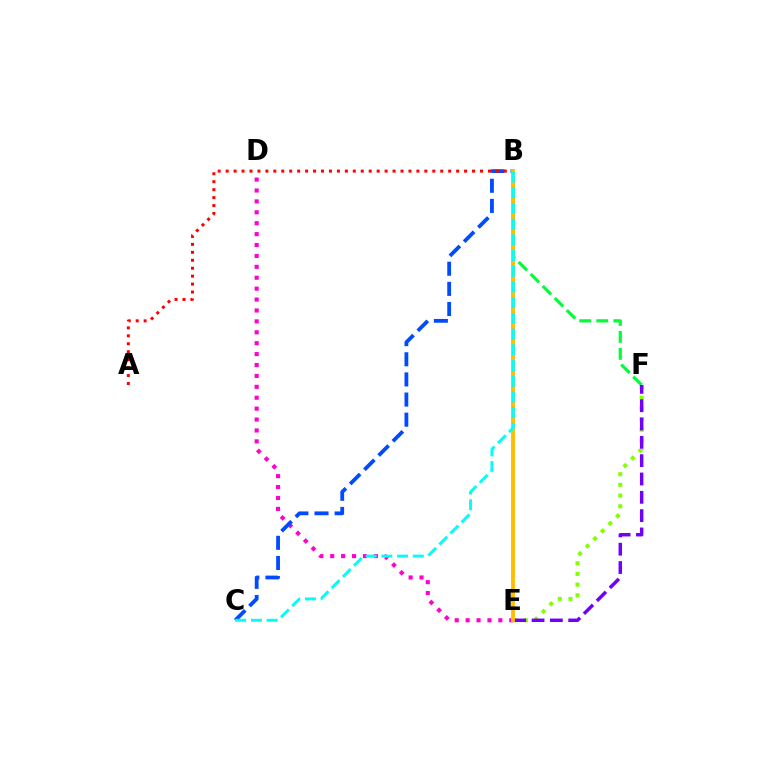{('D', 'E'): [{'color': '#ff00cf', 'line_style': 'dotted', 'thickness': 2.96}], ('E', 'F'): [{'color': '#84ff00', 'line_style': 'dotted', 'thickness': 2.9}, {'color': '#7200ff', 'line_style': 'dashed', 'thickness': 2.49}], ('B', 'C'): [{'color': '#004bff', 'line_style': 'dashed', 'thickness': 2.74}, {'color': '#00fff6', 'line_style': 'dashed', 'thickness': 2.13}], ('A', 'B'): [{'color': '#ff0000', 'line_style': 'dotted', 'thickness': 2.16}], ('B', 'F'): [{'color': '#00ff39', 'line_style': 'dashed', 'thickness': 2.31}], ('B', 'E'): [{'color': '#ffbd00', 'line_style': 'solid', 'thickness': 2.77}]}